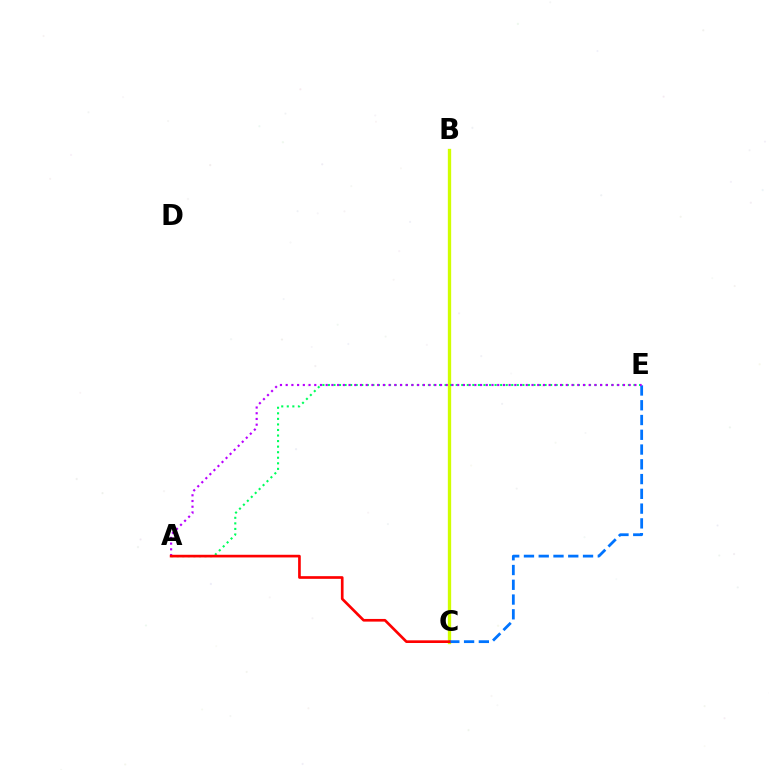{('B', 'C'): [{'color': '#d1ff00', 'line_style': 'solid', 'thickness': 2.39}], ('A', 'E'): [{'color': '#00ff5c', 'line_style': 'dotted', 'thickness': 1.51}, {'color': '#b900ff', 'line_style': 'dotted', 'thickness': 1.55}], ('C', 'E'): [{'color': '#0074ff', 'line_style': 'dashed', 'thickness': 2.01}], ('A', 'C'): [{'color': '#ff0000', 'line_style': 'solid', 'thickness': 1.92}]}